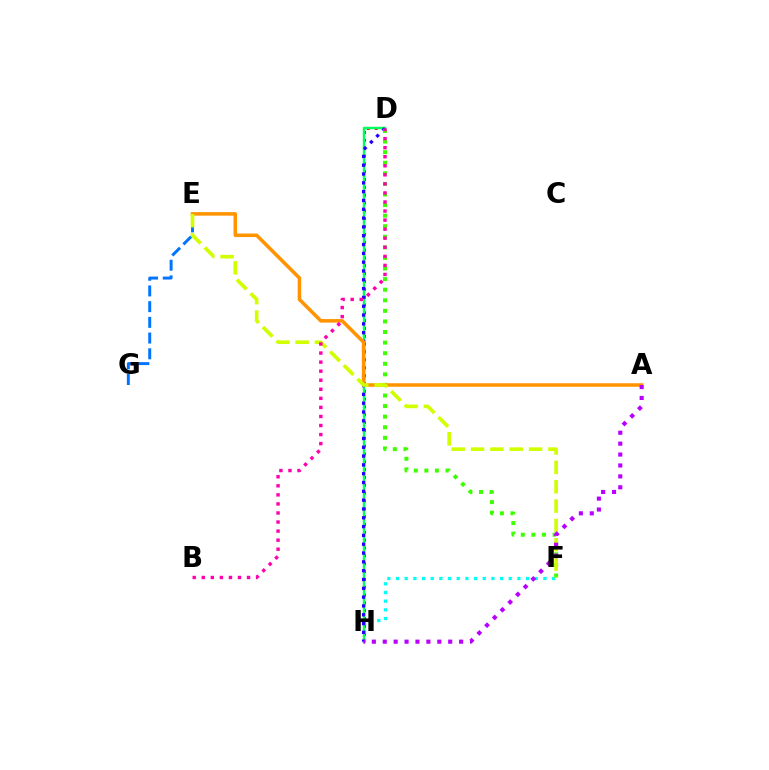{('D', 'H'): [{'color': '#ff0000', 'line_style': 'dotted', 'thickness': 2.13}, {'color': '#00ff5c', 'line_style': 'solid', 'thickness': 1.76}, {'color': '#2500ff', 'line_style': 'dotted', 'thickness': 2.39}], ('F', 'H'): [{'color': '#00fff6', 'line_style': 'dotted', 'thickness': 2.36}], ('D', 'F'): [{'color': '#3dff00', 'line_style': 'dotted', 'thickness': 2.87}], ('A', 'E'): [{'color': '#ff9400', 'line_style': 'solid', 'thickness': 2.55}], ('E', 'G'): [{'color': '#0074ff', 'line_style': 'dashed', 'thickness': 2.13}], ('E', 'F'): [{'color': '#d1ff00', 'line_style': 'dashed', 'thickness': 2.63}], ('A', 'H'): [{'color': '#b900ff', 'line_style': 'dotted', 'thickness': 2.96}], ('B', 'D'): [{'color': '#ff00ac', 'line_style': 'dotted', 'thickness': 2.46}]}